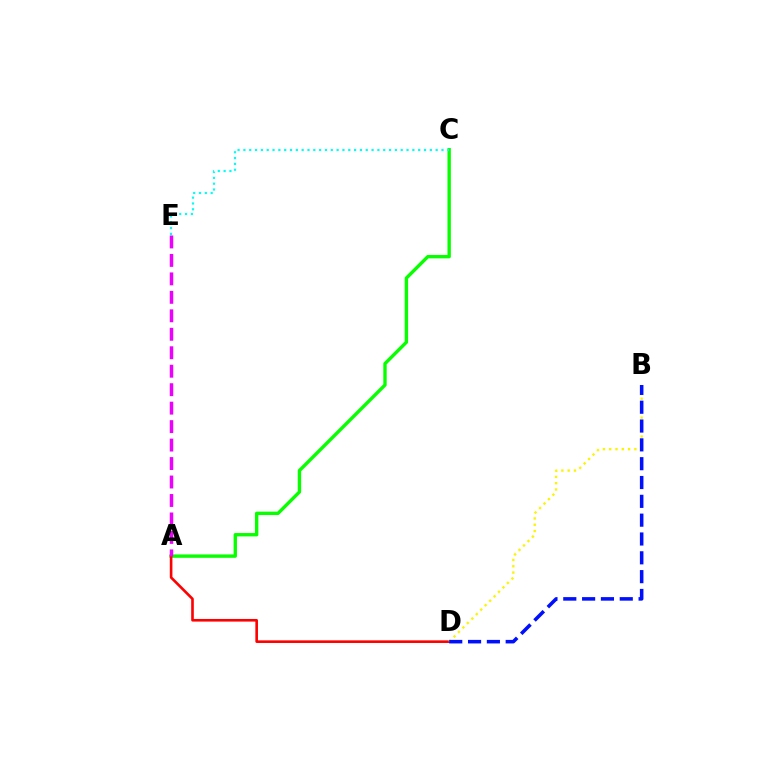{('A', 'C'): [{'color': '#08ff00', 'line_style': 'solid', 'thickness': 2.43}], ('A', 'D'): [{'color': '#ff0000', 'line_style': 'solid', 'thickness': 1.89}], ('B', 'D'): [{'color': '#fcf500', 'line_style': 'dotted', 'thickness': 1.71}, {'color': '#0010ff', 'line_style': 'dashed', 'thickness': 2.56}], ('C', 'E'): [{'color': '#00fff6', 'line_style': 'dotted', 'thickness': 1.58}], ('A', 'E'): [{'color': '#ee00ff', 'line_style': 'dashed', 'thickness': 2.51}]}